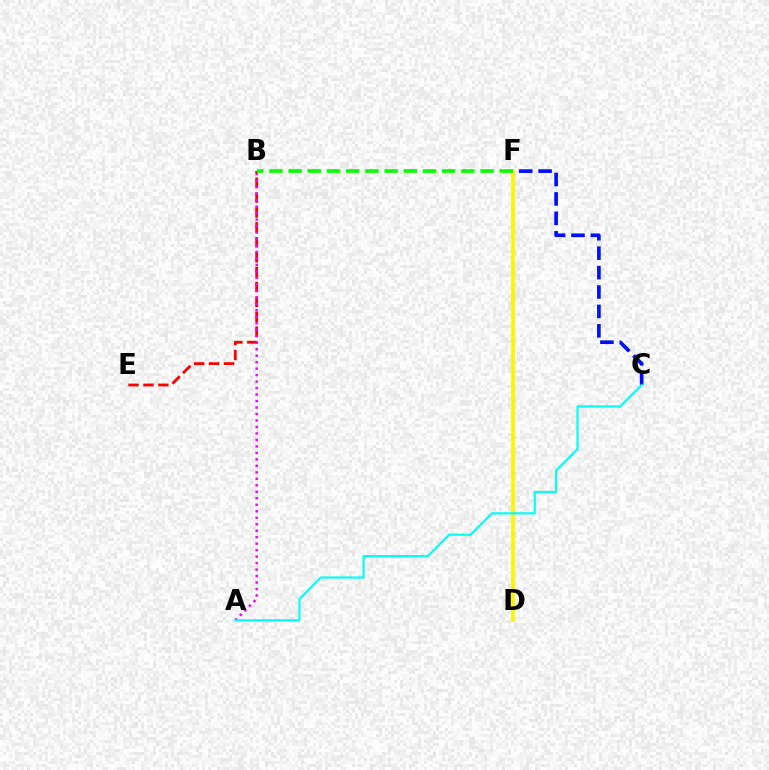{('D', 'F'): [{'color': '#fcf500', 'line_style': 'solid', 'thickness': 2.67}], ('B', 'E'): [{'color': '#ff0000', 'line_style': 'dashed', 'thickness': 2.02}], ('C', 'F'): [{'color': '#0010ff', 'line_style': 'dashed', 'thickness': 2.64}], ('B', 'F'): [{'color': '#08ff00', 'line_style': 'dashed', 'thickness': 2.61}], ('A', 'B'): [{'color': '#ee00ff', 'line_style': 'dotted', 'thickness': 1.76}], ('A', 'C'): [{'color': '#00fff6', 'line_style': 'solid', 'thickness': 1.55}]}